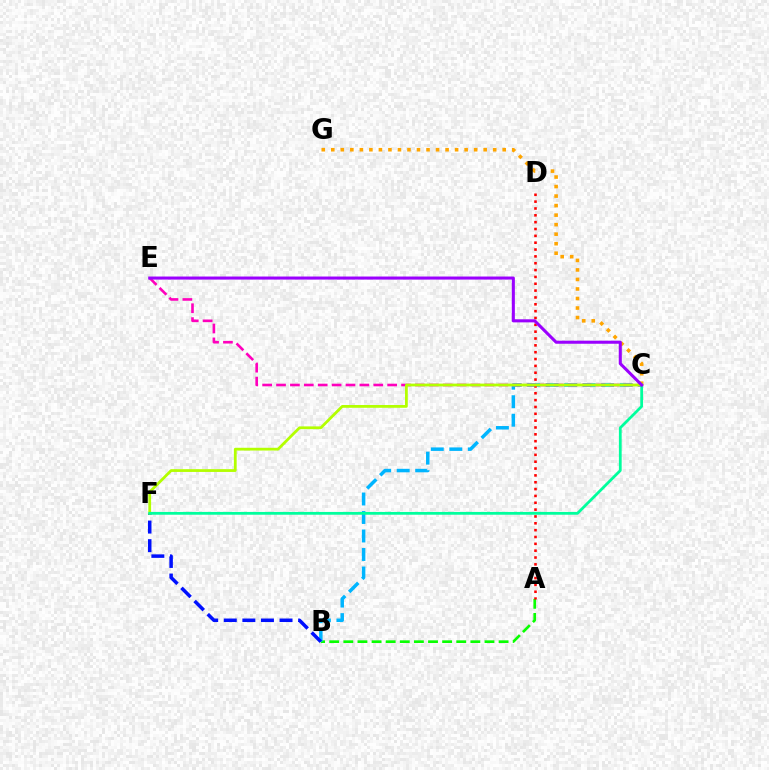{('A', 'B'): [{'color': '#08ff00', 'line_style': 'dashed', 'thickness': 1.92}], ('B', 'C'): [{'color': '#00b5ff', 'line_style': 'dashed', 'thickness': 2.51}], ('A', 'D'): [{'color': '#ff0000', 'line_style': 'dotted', 'thickness': 1.86}], ('B', 'F'): [{'color': '#0010ff', 'line_style': 'dashed', 'thickness': 2.52}], ('C', 'G'): [{'color': '#ffa500', 'line_style': 'dotted', 'thickness': 2.59}], ('C', 'E'): [{'color': '#ff00bd', 'line_style': 'dashed', 'thickness': 1.89}, {'color': '#9b00ff', 'line_style': 'solid', 'thickness': 2.2}], ('C', 'F'): [{'color': '#b3ff00', 'line_style': 'solid', 'thickness': 1.99}, {'color': '#00ff9d', 'line_style': 'solid', 'thickness': 2.0}]}